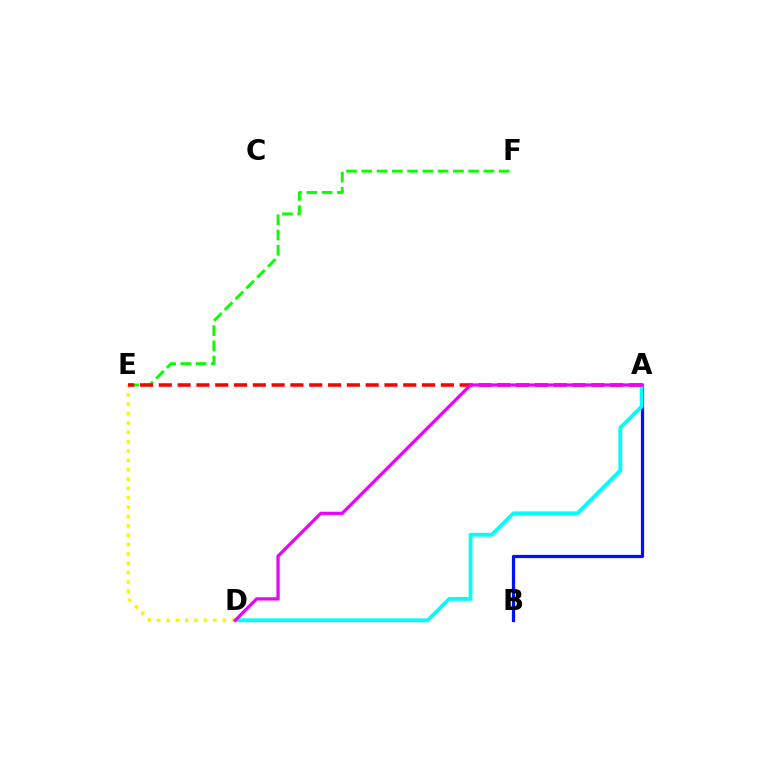{('E', 'F'): [{'color': '#08ff00', 'line_style': 'dashed', 'thickness': 2.07}], ('A', 'B'): [{'color': '#0010ff', 'line_style': 'solid', 'thickness': 2.31}], ('A', 'D'): [{'color': '#00fff6', 'line_style': 'solid', 'thickness': 2.78}, {'color': '#ee00ff', 'line_style': 'solid', 'thickness': 2.33}], ('D', 'E'): [{'color': '#fcf500', 'line_style': 'dotted', 'thickness': 2.54}], ('A', 'E'): [{'color': '#ff0000', 'line_style': 'dashed', 'thickness': 2.55}]}